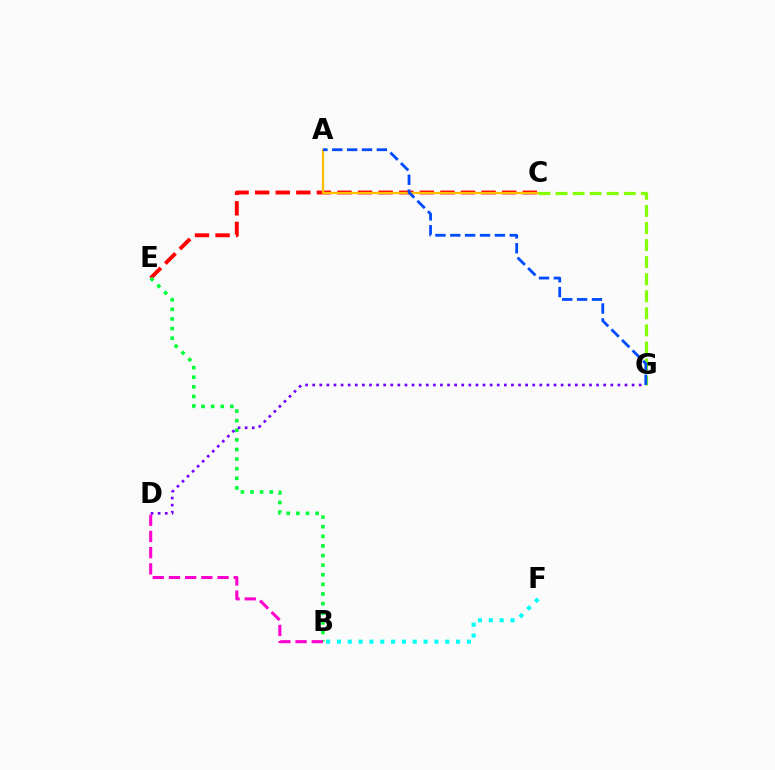{('C', 'E'): [{'color': '#ff0000', 'line_style': 'dashed', 'thickness': 2.8}], ('B', 'E'): [{'color': '#00ff39', 'line_style': 'dotted', 'thickness': 2.61}], ('B', 'D'): [{'color': '#ff00cf', 'line_style': 'dashed', 'thickness': 2.2}], ('A', 'C'): [{'color': '#ffbd00', 'line_style': 'solid', 'thickness': 1.61}], ('B', 'F'): [{'color': '#00fff6', 'line_style': 'dotted', 'thickness': 2.94}], ('C', 'G'): [{'color': '#84ff00', 'line_style': 'dashed', 'thickness': 2.32}], ('D', 'G'): [{'color': '#7200ff', 'line_style': 'dotted', 'thickness': 1.93}], ('A', 'G'): [{'color': '#004bff', 'line_style': 'dashed', 'thickness': 2.02}]}